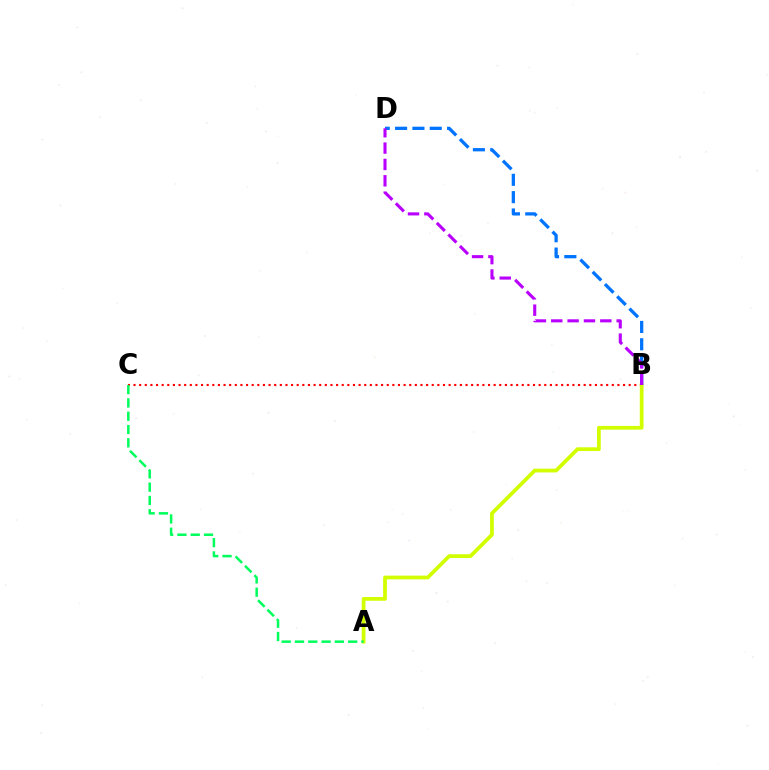{('B', 'C'): [{'color': '#ff0000', 'line_style': 'dotted', 'thickness': 1.53}], ('A', 'B'): [{'color': '#d1ff00', 'line_style': 'solid', 'thickness': 2.7}], ('A', 'C'): [{'color': '#00ff5c', 'line_style': 'dashed', 'thickness': 1.81}], ('B', 'D'): [{'color': '#0074ff', 'line_style': 'dashed', 'thickness': 2.35}, {'color': '#b900ff', 'line_style': 'dashed', 'thickness': 2.22}]}